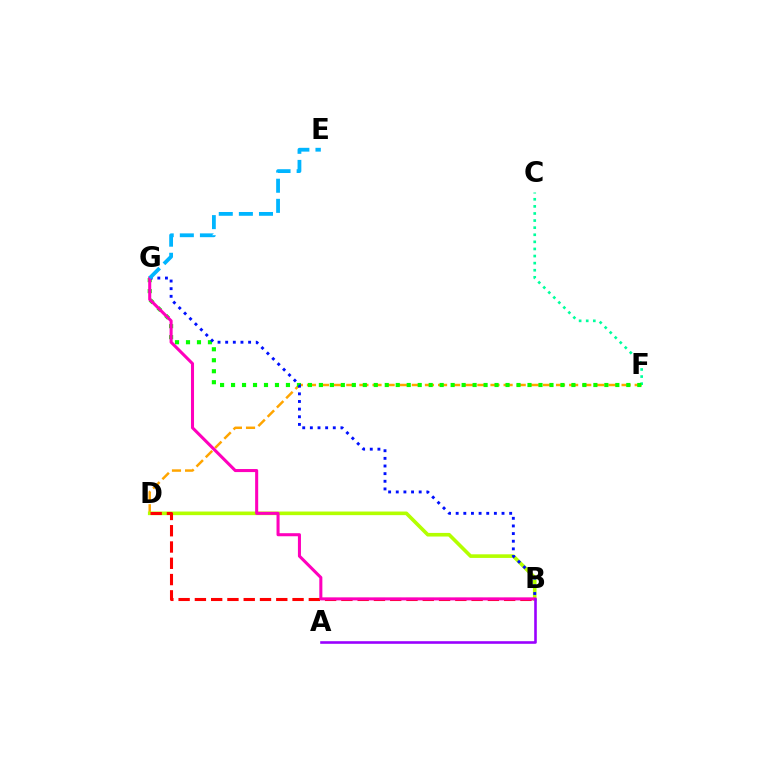{('D', 'F'): [{'color': '#ffa500', 'line_style': 'dashed', 'thickness': 1.78}], ('B', 'D'): [{'color': '#b3ff00', 'line_style': 'solid', 'thickness': 2.6}, {'color': '#ff0000', 'line_style': 'dashed', 'thickness': 2.21}], ('C', 'F'): [{'color': '#00ff9d', 'line_style': 'dotted', 'thickness': 1.93}], ('F', 'G'): [{'color': '#08ff00', 'line_style': 'dotted', 'thickness': 2.98}], ('B', 'G'): [{'color': '#0010ff', 'line_style': 'dotted', 'thickness': 2.08}, {'color': '#ff00bd', 'line_style': 'solid', 'thickness': 2.2}], ('E', 'G'): [{'color': '#00b5ff', 'line_style': 'dashed', 'thickness': 2.73}], ('A', 'B'): [{'color': '#9b00ff', 'line_style': 'solid', 'thickness': 1.87}]}